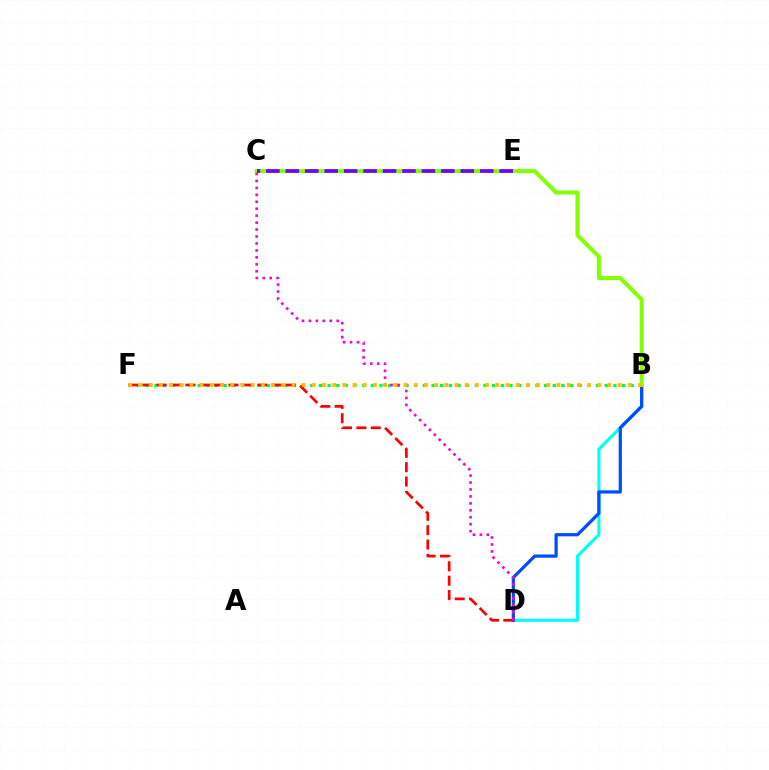{('B', 'F'): [{'color': '#00ff39', 'line_style': 'dotted', 'thickness': 2.35}, {'color': '#ffbd00', 'line_style': 'dotted', 'thickness': 2.77}], ('B', 'D'): [{'color': '#00fff6', 'line_style': 'solid', 'thickness': 2.23}, {'color': '#004bff', 'line_style': 'solid', 'thickness': 2.31}], ('D', 'F'): [{'color': '#ff0000', 'line_style': 'dashed', 'thickness': 1.95}], ('B', 'C'): [{'color': '#84ff00', 'line_style': 'solid', 'thickness': 2.89}], ('C', 'D'): [{'color': '#ff00cf', 'line_style': 'dotted', 'thickness': 1.89}], ('C', 'E'): [{'color': '#7200ff', 'line_style': 'dashed', 'thickness': 2.64}]}